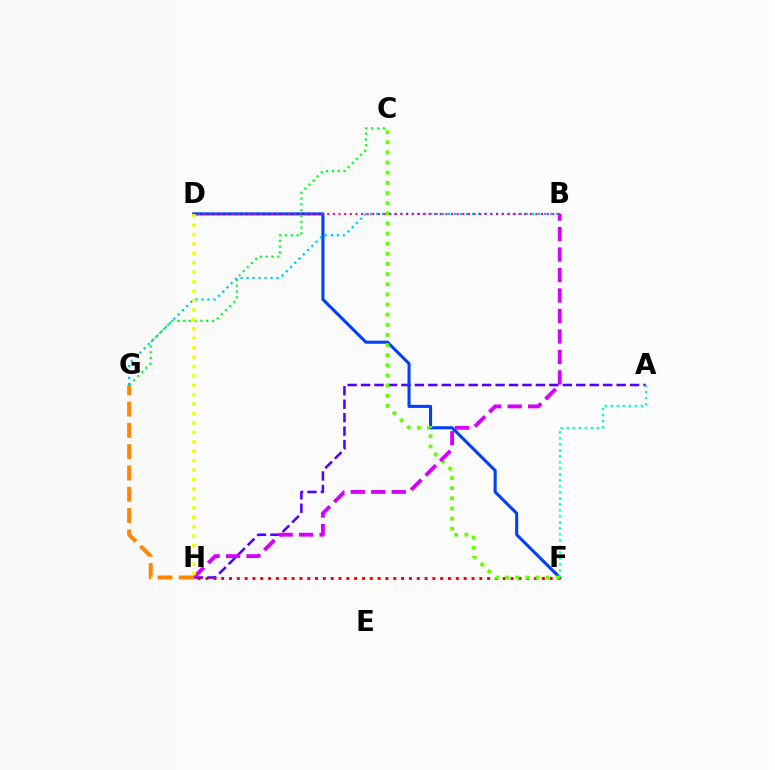{('A', 'H'): [{'color': '#4f00ff', 'line_style': 'dashed', 'thickness': 1.83}], ('D', 'F'): [{'color': '#003fff', 'line_style': 'solid', 'thickness': 2.21}], ('A', 'F'): [{'color': '#00ffaf', 'line_style': 'dotted', 'thickness': 1.63}], ('C', 'G'): [{'color': '#00ff27', 'line_style': 'dotted', 'thickness': 1.58}], ('F', 'H'): [{'color': '#ff0000', 'line_style': 'dotted', 'thickness': 2.13}], ('B', 'G'): [{'color': '#00c7ff', 'line_style': 'dotted', 'thickness': 1.63}], ('C', 'F'): [{'color': '#66ff00', 'line_style': 'dotted', 'thickness': 2.75}], ('B', 'H'): [{'color': '#d600ff', 'line_style': 'dashed', 'thickness': 2.78}], ('G', 'H'): [{'color': '#ff8800', 'line_style': 'dashed', 'thickness': 2.89}], ('B', 'D'): [{'color': '#ff00a0', 'line_style': 'dotted', 'thickness': 1.53}], ('D', 'H'): [{'color': '#eeff00', 'line_style': 'dotted', 'thickness': 2.56}]}